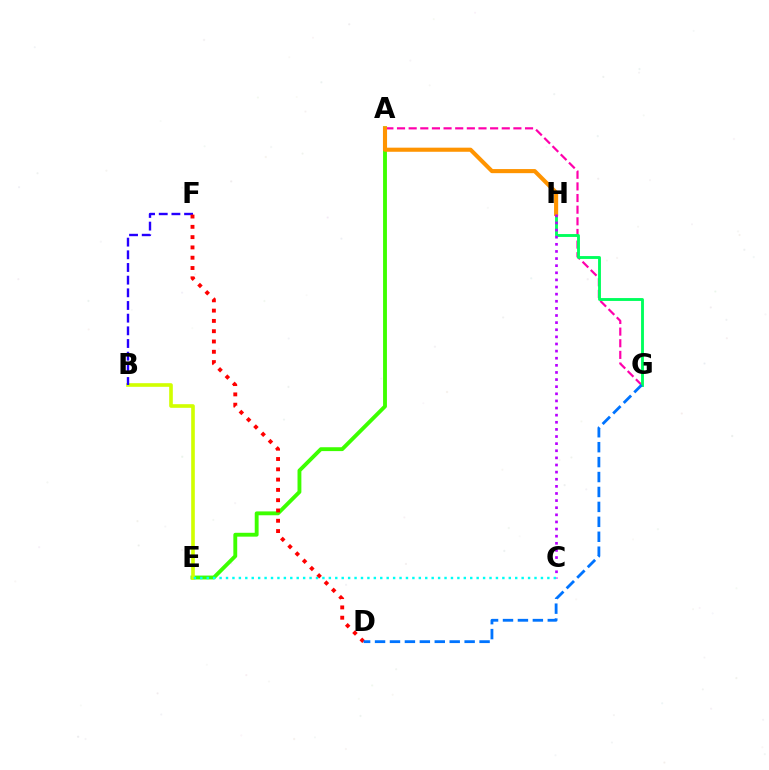{('A', 'E'): [{'color': '#3dff00', 'line_style': 'solid', 'thickness': 2.78}], ('A', 'G'): [{'color': '#ff00ac', 'line_style': 'dashed', 'thickness': 1.58}], ('B', 'E'): [{'color': '#d1ff00', 'line_style': 'solid', 'thickness': 2.61}], ('G', 'H'): [{'color': '#00ff5c', 'line_style': 'solid', 'thickness': 2.07}], ('B', 'F'): [{'color': '#2500ff', 'line_style': 'dashed', 'thickness': 1.72}], ('A', 'H'): [{'color': '#ff9400', 'line_style': 'solid', 'thickness': 2.95}], ('D', 'F'): [{'color': '#ff0000', 'line_style': 'dotted', 'thickness': 2.8}], ('C', 'H'): [{'color': '#b900ff', 'line_style': 'dotted', 'thickness': 1.93}], ('D', 'G'): [{'color': '#0074ff', 'line_style': 'dashed', 'thickness': 2.03}], ('C', 'E'): [{'color': '#00fff6', 'line_style': 'dotted', 'thickness': 1.75}]}